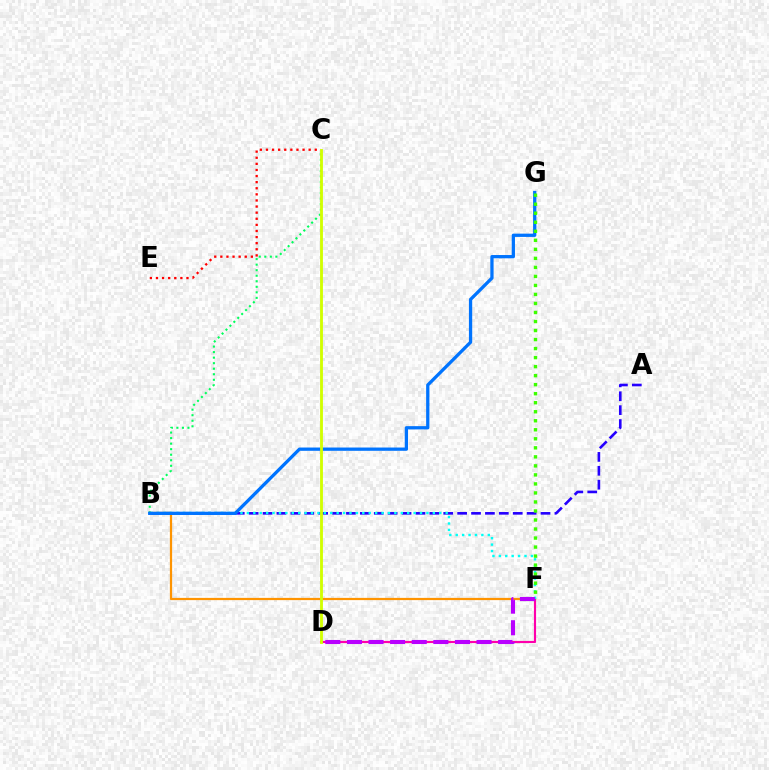{('B', 'C'): [{'color': '#00ff5c', 'line_style': 'dotted', 'thickness': 1.5}], ('B', 'F'): [{'color': '#ff9400', 'line_style': 'solid', 'thickness': 1.61}, {'color': '#00fff6', 'line_style': 'dotted', 'thickness': 1.74}], ('C', 'E'): [{'color': '#ff0000', 'line_style': 'dotted', 'thickness': 1.66}], ('A', 'B'): [{'color': '#2500ff', 'line_style': 'dashed', 'thickness': 1.89}], ('D', 'F'): [{'color': '#ff00ac', 'line_style': 'solid', 'thickness': 1.55}, {'color': '#b900ff', 'line_style': 'dashed', 'thickness': 2.93}], ('B', 'G'): [{'color': '#0074ff', 'line_style': 'solid', 'thickness': 2.36}], ('F', 'G'): [{'color': '#3dff00', 'line_style': 'dotted', 'thickness': 2.45}], ('C', 'D'): [{'color': '#d1ff00', 'line_style': 'solid', 'thickness': 2.05}]}